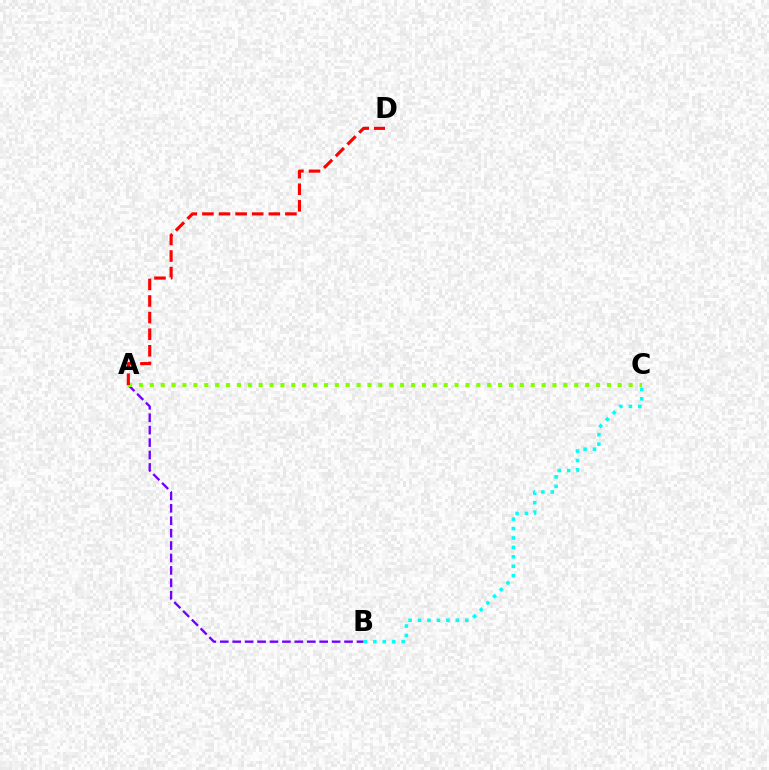{('A', 'B'): [{'color': '#7200ff', 'line_style': 'dashed', 'thickness': 1.69}], ('A', 'C'): [{'color': '#84ff00', 'line_style': 'dotted', 'thickness': 2.96}], ('B', 'C'): [{'color': '#00fff6', 'line_style': 'dotted', 'thickness': 2.57}], ('A', 'D'): [{'color': '#ff0000', 'line_style': 'dashed', 'thickness': 2.25}]}